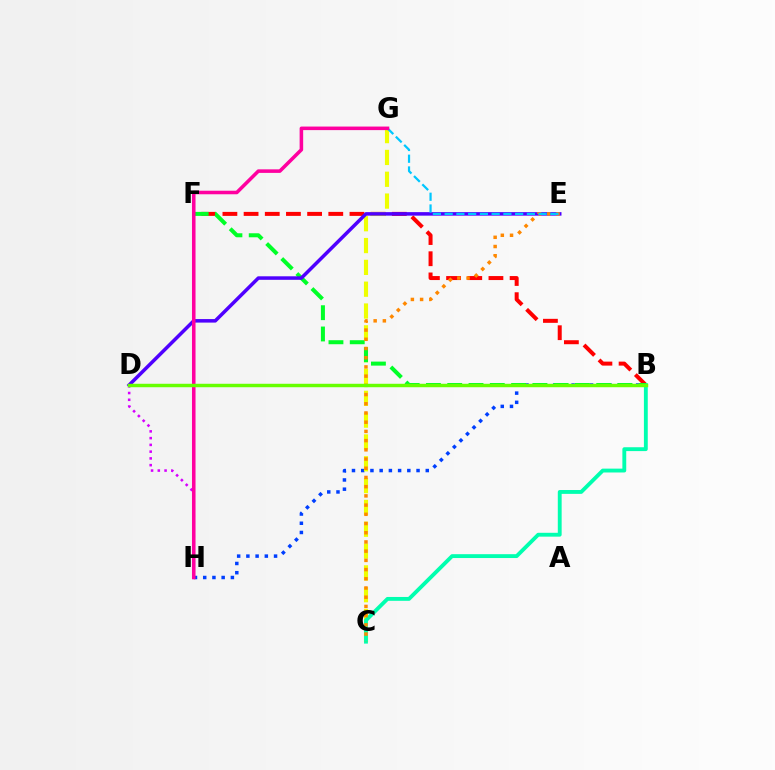{('B', 'F'): [{'color': '#ff0000', 'line_style': 'dashed', 'thickness': 2.88}, {'color': '#00ff27', 'line_style': 'dashed', 'thickness': 2.89}], ('B', 'H'): [{'color': '#003fff', 'line_style': 'dotted', 'thickness': 2.51}], ('C', 'G'): [{'color': '#eeff00', 'line_style': 'dashed', 'thickness': 2.96}], ('B', 'C'): [{'color': '#00ffaf', 'line_style': 'solid', 'thickness': 2.77}], ('D', 'H'): [{'color': '#d600ff', 'line_style': 'dotted', 'thickness': 1.84}], ('D', 'E'): [{'color': '#4f00ff', 'line_style': 'solid', 'thickness': 2.53}], ('C', 'E'): [{'color': '#ff8800', 'line_style': 'dotted', 'thickness': 2.5}], ('E', 'G'): [{'color': '#00c7ff', 'line_style': 'dashed', 'thickness': 1.6}], ('G', 'H'): [{'color': '#ff00a0', 'line_style': 'solid', 'thickness': 2.56}], ('B', 'D'): [{'color': '#66ff00', 'line_style': 'solid', 'thickness': 2.48}]}